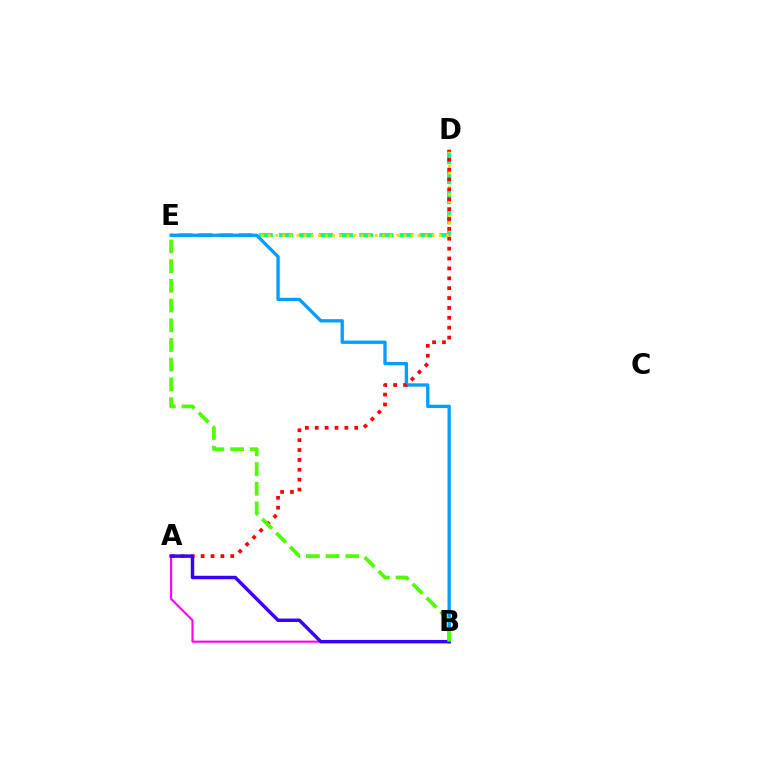{('D', 'E'): [{'color': '#00ff86', 'line_style': 'dashed', 'thickness': 2.73}, {'color': '#ffd500', 'line_style': 'dotted', 'thickness': 1.94}], ('A', 'B'): [{'color': '#ff00ed', 'line_style': 'solid', 'thickness': 1.53}, {'color': '#3700ff', 'line_style': 'solid', 'thickness': 2.48}], ('B', 'E'): [{'color': '#009eff', 'line_style': 'solid', 'thickness': 2.39}, {'color': '#4fff00', 'line_style': 'dashed', 'thickness': 2.68}], ('A', 'D'): [{'color': '#ff0000', 'line_style': 'dotted', 'thickness': 2.68}]}